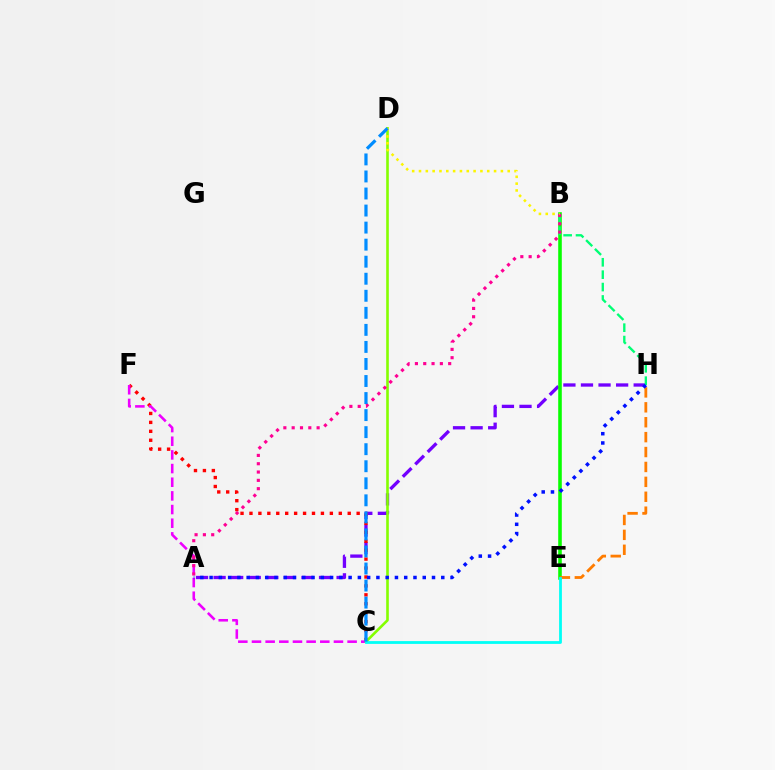{('A', 'H'): [{'color': '#7200ff', 'line_style': 'dashed', 'thickness': 2.39}, {'color': '#0010ff', 'line_style': 'dotted', 'thickness': 2.52}], ('C', 'F'): [{'color': '#ff0000', 'line_style': 'dotted', 'thickness': 2.43}, {'color': '#ee00ff', 'line_style': 'dashed', 'thickness': 1.86}], ('B', 'E'): [{'color': '#08ff00', 'line_style': 'solid', 'thickness': 2.58}], ('E', 'H'): [{'color': '#ff7c00', 'line_style': 'dashed', 'thickness': 2.03}], ('C', 'D'): [{'color': '#84ff00', 'line_style': 'solid', 'thickness': 1.89}, {'color': '#008cff', 'line_style': 'dashed', 'thickness': 2.32}], ('C', 'E'): [{'color': '#00fff6', 'line_style': 'solid', 'thickness': 2.01}], ('B', 'H'): [{'color': '#00ff74', 'line_style': 'dashed', 'thickness': 1.68}], ('A', 'B'): [{'color': '#ff0094', 'line_style': 'dotted', 'thickness': 2.26}], ('B', 'D'): [{'color': '#fcf500', 'line_style': 'dotted', 'thickness': 1.85}]}